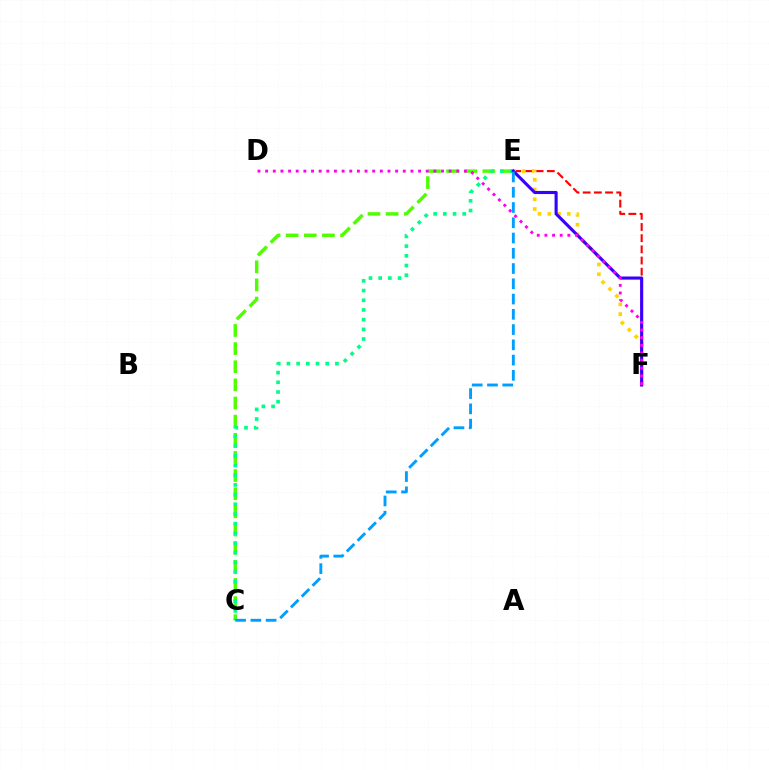{('E', 'F'): [{'color': '#ff0000', 'line_style': 'dashed', 'thickness': 1.52}, {'color': '#ffd500', 'line_style': 'dotted', 'thickness': 2.65}, {'color': '#3700ff', 'line_style': 'solid', 'thickness': 2.24}], ('C', 'E'): [{'color': '#4fff00', 'line_style': 'dashed', 'thickness': 2.46}, {'color': '#00ff86', 'line_style': 'dotted', 'thickness': 2.63}, {'color': '#009eff', 'line_style': 'dashed', 'thickness': 2.07}], ('D', 'F'): [{'color': '#ff00ed', 'line_style': 'dotted', 'thickness': 2.08}]}